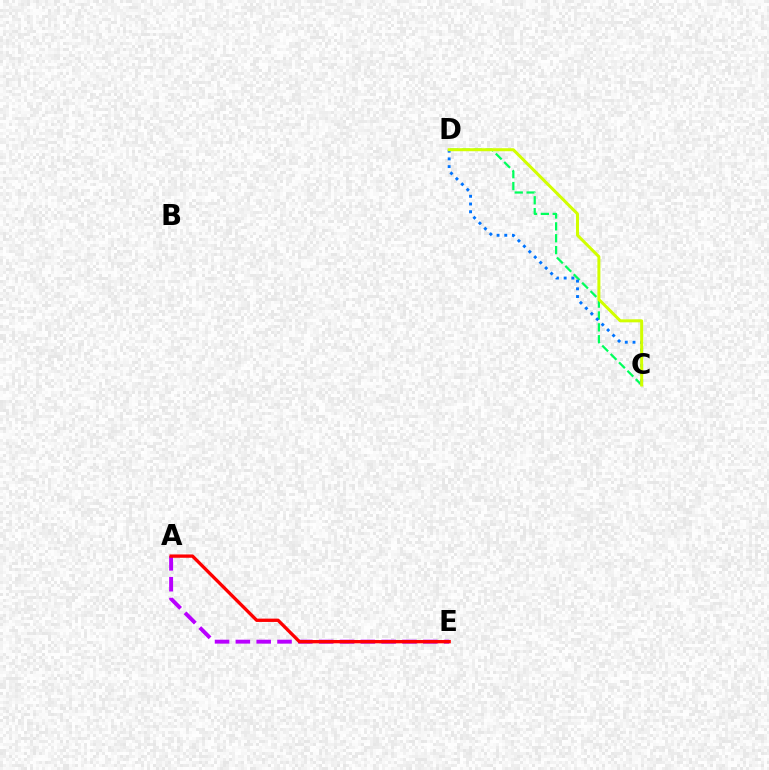{('C', 'D'): [{'color': '#00ff5c', 'line_style': 'dashed', 'thickness': 1.61}, {'color': '#0074ff', 'line_style': 'dotted', 'thickness': 2.09}, {'color': '#d1ff00', 'line_style': 'solid', 'thickness': 2.17}], ('A', 'E'): [{'color': '#b900ff', 'line_style': 'dashed', 'thickness': 2.83}, {'color': '#ff0000', 'line_style': 'solid', 'thickness': 2.39}]}